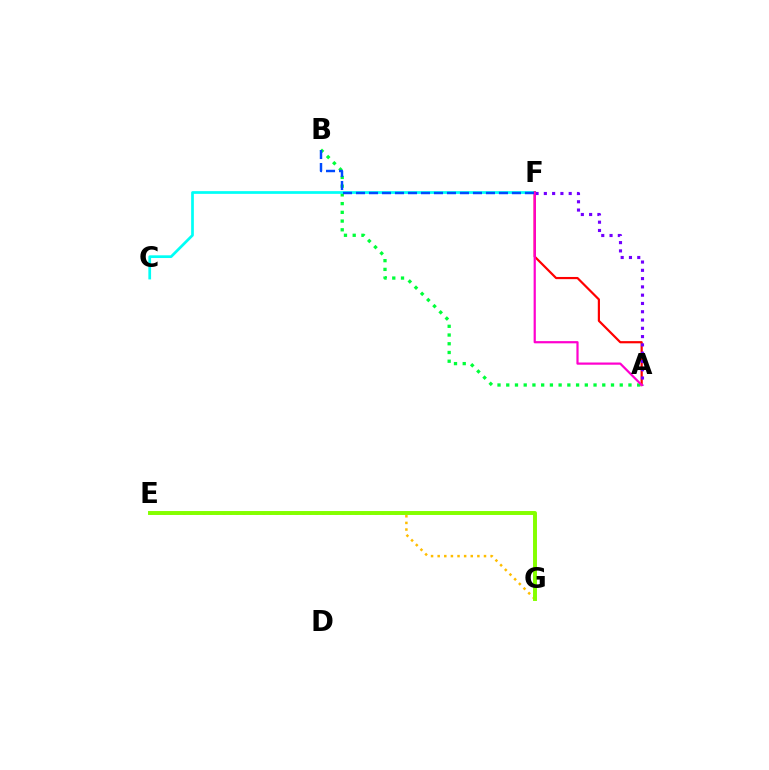{('A', 'B'): [{'color': '#00ff39', 'line_style': 'dotted', 'thickness': 2.37}], ('C', 'F'): [{'color': '#00fff6', 'line_style': 'solid', 'thickness': 1.96}], ('A', 'F'): [{'color': '#ff0000', 'line_style': 'solid', 'thickness': 1.58}, {'color': '#7200ff', 'line_style': 'dotted', 'thickness': 2.25}, {'color': '#ff00cf', 'line_style': 'solid', 'thickness': 1.59}], ('E', 'G'): [{'color': '#ffbd00', 'line_style': 'dotted', 'thickness': 1.8}, {'color': '#84ff00', 'line_style': 'solid', 'thickness': 2.83}], ('B', 'F'): [{'color': '#004bff', 'line_style': 'dashed', 'thickness': 1.77}]}